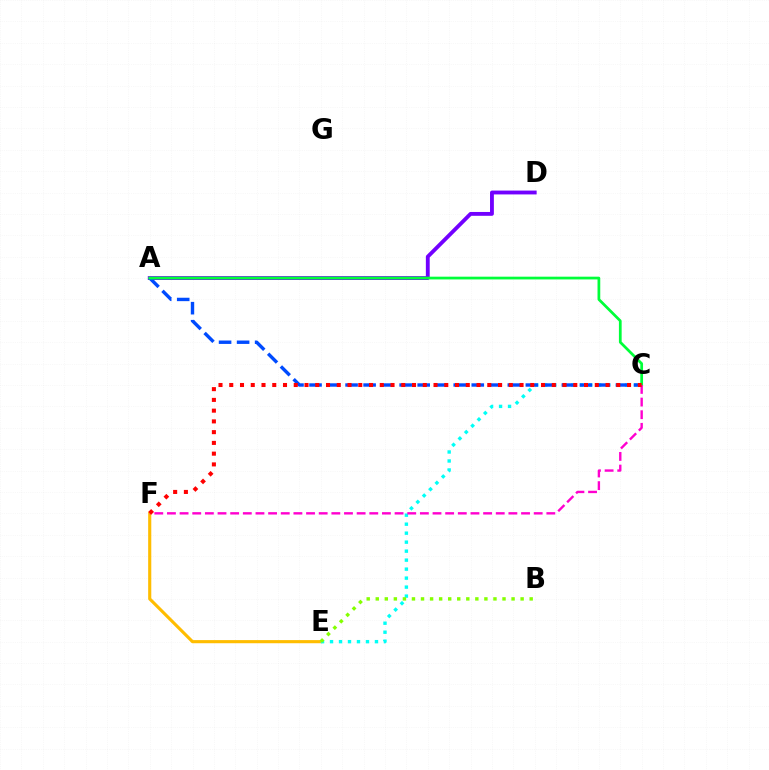{('A', 'D'): [{'color': '#7200ff', 'line_style': 'solid', 'thickness': 2.77}], ('E', 'F'): [{'color': '#ffbd00', 'line_style': 'solid', 'thickness': 2.25}], ('C', 'E'): [{'color': '#00fff6', 'line_style': 'dotted', 'thickness': 2.44}], ('A', 'C'): [{'color': '#004bff', 'line_style': 'dashed', 'thickness': 2.45}, {'color': '#00ff39', 'line_style': 'solid', 'thickness': 1.97}], ('B', 'E'): [{'color': '#84ff00', 'line_style': 'dotted', 'thickness': 2.46}], ('C', 'F'): [{'color': '#ff00cf', 'line_style': 'dashed', 'thickness': 1.72}, {'color': '#ff0000', 'line_style': 'dotted', 'thickness': 2.92}]}